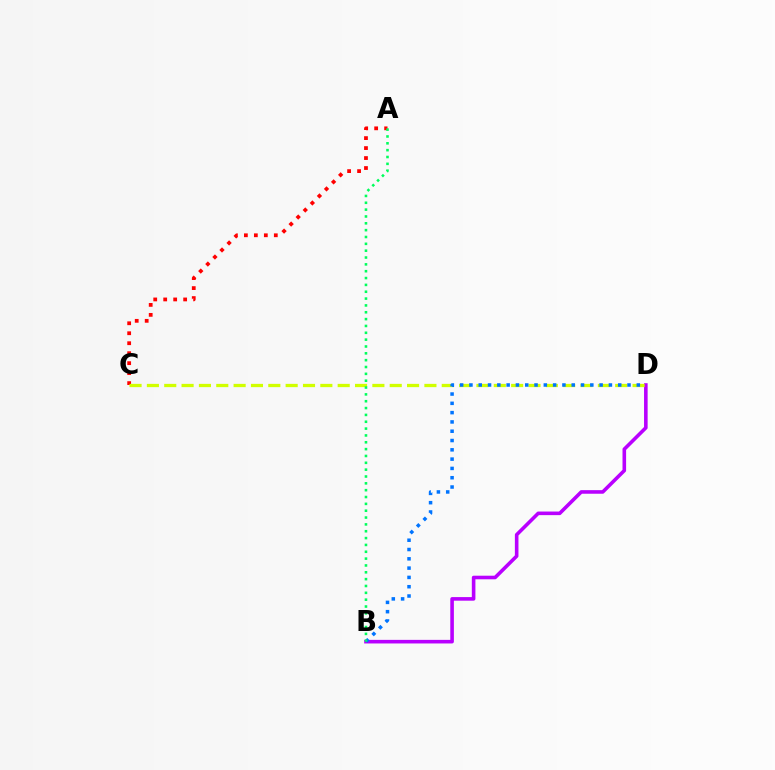{('B', 'D'): [{'color': '#b900ff', 'line_style': 'solid', 'thickness': 2.58}, {'color': '#0074ff', 'line_style': 'dotted', 'thickness': 2.53}], ('A', 'C'): [{'color': '#ff0000', 'line_style': 'dotted', 'thickness': 2.71}], ('C', 'D'): [{'color': '#d1ff00', 'line_style': 'dashed', 'thickness': 2.36}], ('A', 'B'): [{'color': '#00ff5c', 'line_style': 'dotted', 'thickness': 1.86}]}